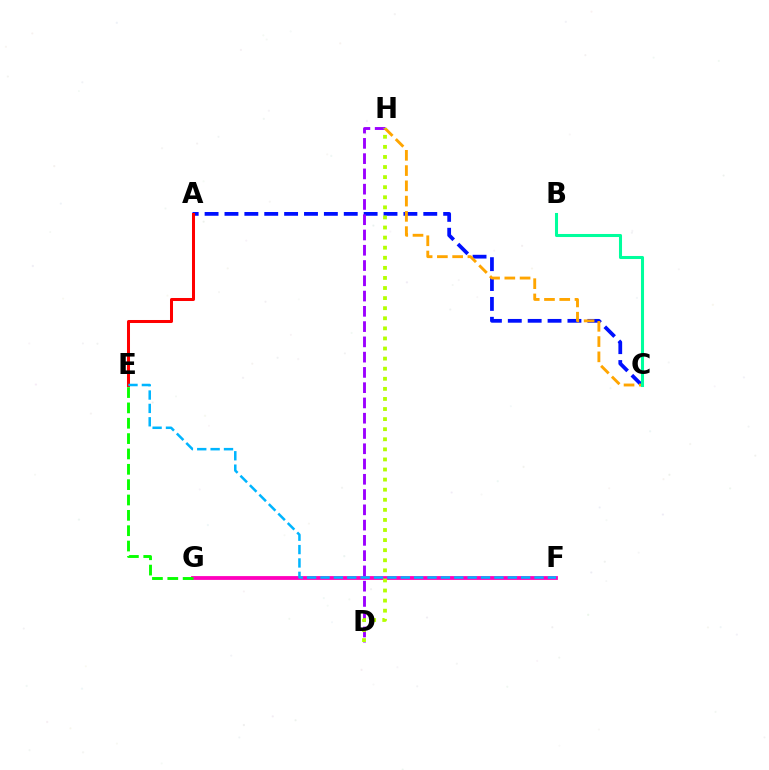{('F', 'G'): [{'color': '#ff00bd', 'line_style': 'solid', 'thickness': 2.74}], ('A', 'C'): [{'color': '#0010ff', 'line_style': 'dashed', 'thickness': 2.7}], ('E', 'G'): [{'color': '#08ff00', 'line_style': 'dashed', 'thickness': 2.09}], ('D', 'H'): [{'color': '#9b00ff', 'line_style': 'dashed', 'thickness': 2.07}, {'color': '#b3ff00', 'line_style': 'dotted', 'thickness': 2.74}], ('A', 'E'): [{'color': '#ff0000', 'line_style': 'solid', 'thickness': 2.17}], ('C', 'H'): [{'color': '#ffa500', 'line_style': 'dashed', 'thickness': 2.07}], ('E', 'F'): [{'color': '#00b5ff', 'line_style': 'dashed', 'thickness': 1.82}], ('B', 'C'): [{'color': '#00ff9d', 'line_style': 'solid', 'thickness': 2.19}]}